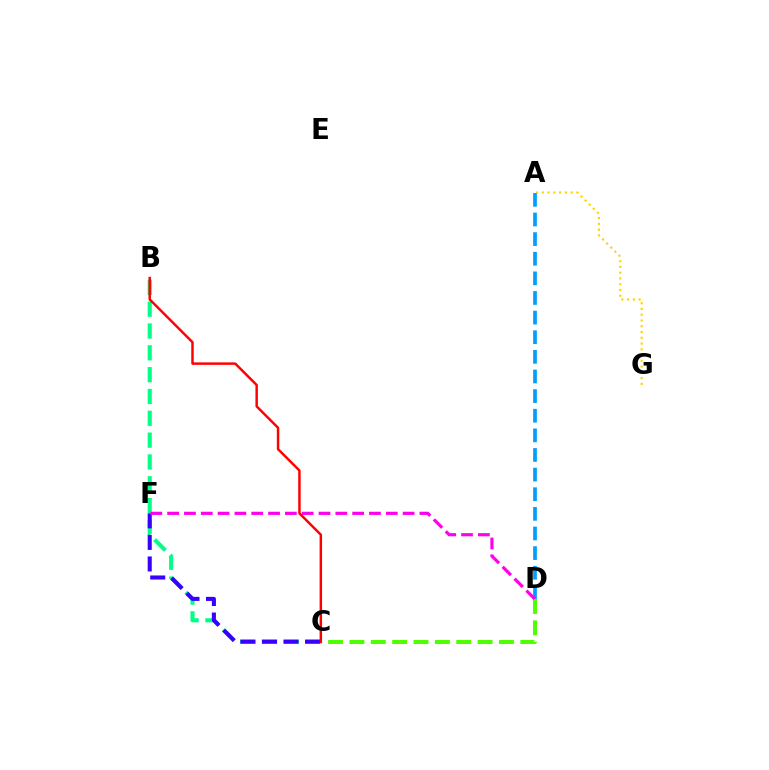{('A', 'G'): [{'color': '#ffd500', 'line_style': 'dotted', 'thickness': 1.57}], ('B', 'C'): [{'color': '#00ff86', 'line_style': 'dashed', 'thickness': 2.97}, {'color': '#ff0000', 'line_style': 'solid', 'thickness': 1.78}], ('C', 'D'): [{'color': '#4fff00', 'line_style': 'dashed', 'thickness': 2.9}], ('C', 'F'): [{'color': '#3700ff', 'line_style': 'dashed', 'thickness': 2.93}], ('A', 'D'): [{'color': '#009eff', 'line_style': 'dashed', 'thickness': 2.67}], ('D', 'F'): [{'color': '#ff00ed', 'line_style': 'dashed', 'thickness': 2.29}]}